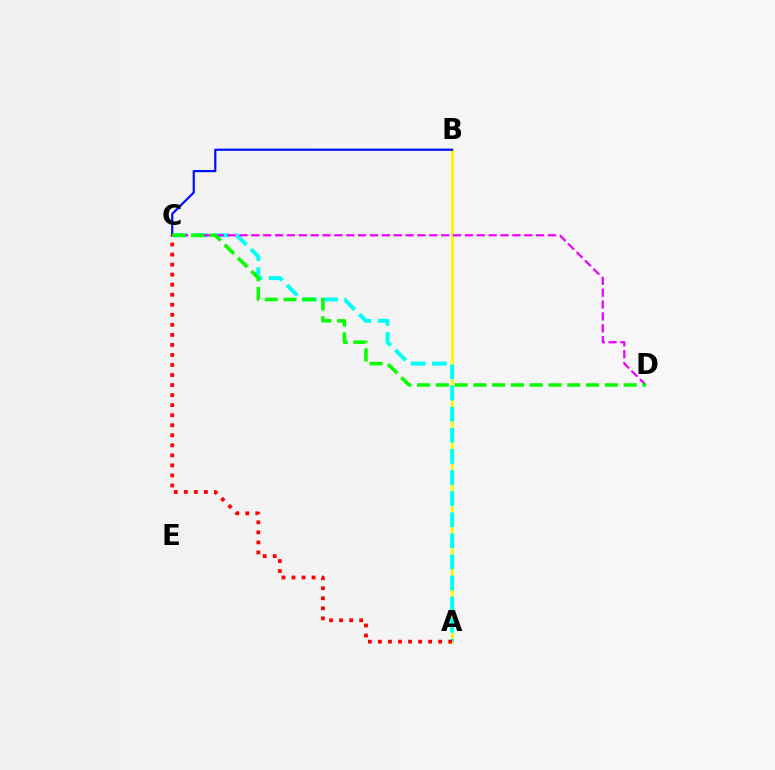{('A', 'B'): [{'color': '#fcf500', 'line_style': 'solid', 'thickness': 2.01}], ('A', 'C'): [{'color': '#00fff6', 'line_style': 'dashed', 'thickness': 2.87}, {'color': '#ff0000', 'line_style': 'dotted', 'thickness': 2.73}], ('B', 'C'): [{'color': '#0010ff', 'line_style': 'solid', 'thickness': 1.58}], ('C', 'D'): [{'color': '#ee00ff', 'line_style': 'dashed', 'thickness': 1.61}, {'color': '#08ff00', 'line_style': 'dashed', 'thickness': 2.55}]}